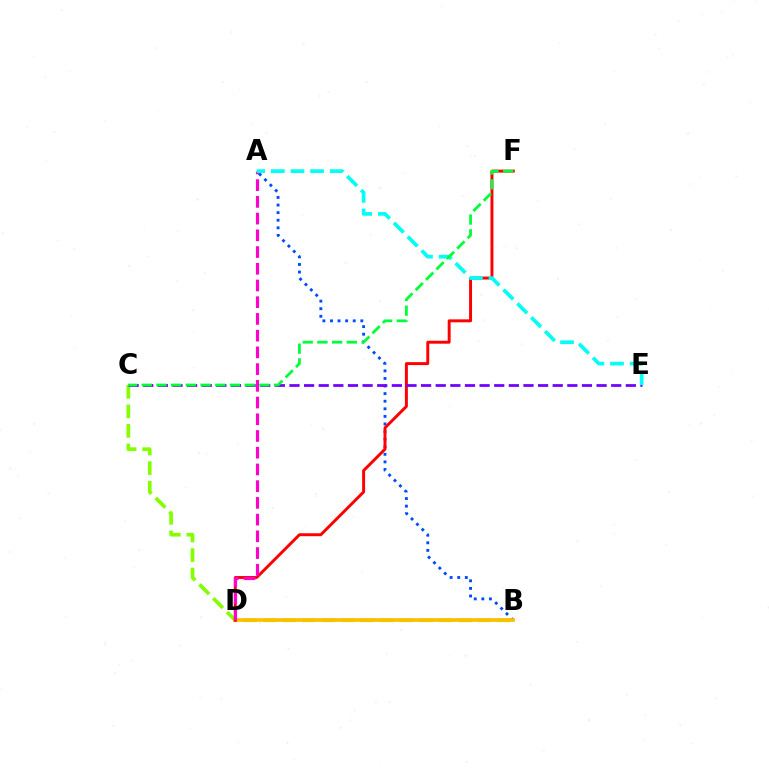{('B', 'C'): [{'color': '#84ff00', 'line_style': 'dashed', 'thickness': 2.65}], ('A', 'B'): [{'color': '#004bff', 'line_style': 'dotted', 'thickness': 2.06}], ('B', 'D'): [{'color': '#ffbd00', 'line_style': 'solid', 'thickness': 2.63}], ('D', 'F'): [{'color': '#ff0000', 'line_style': 'solid', 'thickness': 2.12}], ('C', 'E'): [{'color': '#7200ff', 'line_style': 'dashed', 'thickness': 1.99}], ('A', 'D'): [{'color': '#ff00cf', 'line_style': 'dashed', 'thickness': 2.27}], ('A', 'E'): [{'color': '#00fff6', 'line_style': 'dashed', 'thickness': 2.66}], ('C', 'F'): [{'color': '#00ff39', 'line_style': 'dashed', 'thickness': 2.0}]}